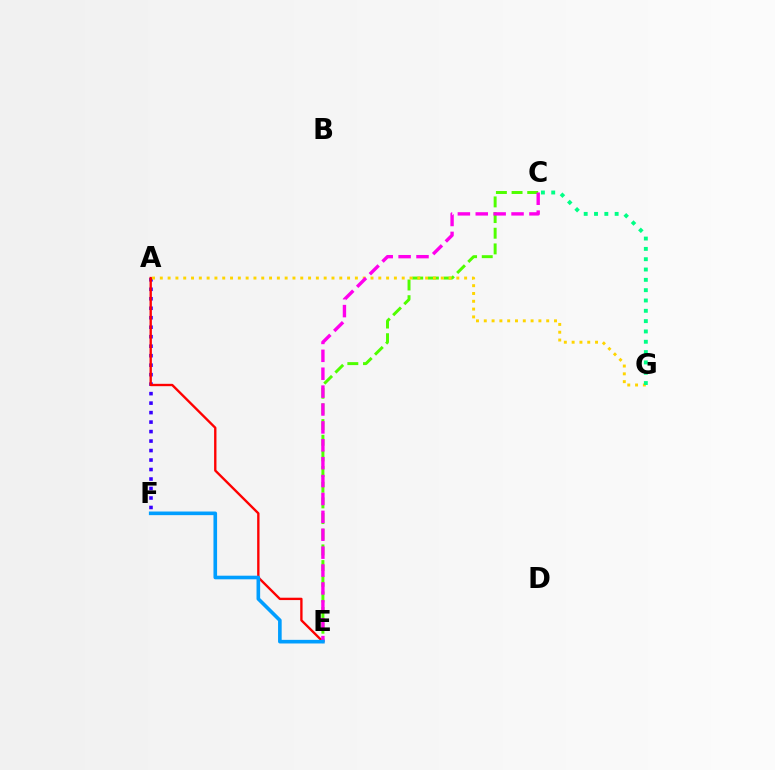{('C', 'E'): [{'color': '#4fff00', 'line_style': 'dashed', 'thickness': 2.13}, {'color': '#ff00ed', 'line_style': 'dashed', 'thickness': 2.43}], ('A', 'F'): [{'color': '#3700ff', 'line_style': 'dotted', 'thickness': 2.58}], ('A', 'E'): [{'color': '#ff0000', 'line_style': 'solid', 'thickness': 1.7}], ('A', 'G'): [{'color': '#ffd500', 'line_style': 'dotted', 'thickness': 2.12}], ('C', 'G'): [{'color': '#00ff86', 'line_style': 'dotted', 'thickness': 2.8}], ('E', 'F'): [{'color': '#009eff', 'line_style': 'solid', 'thickness': 2.61}]}